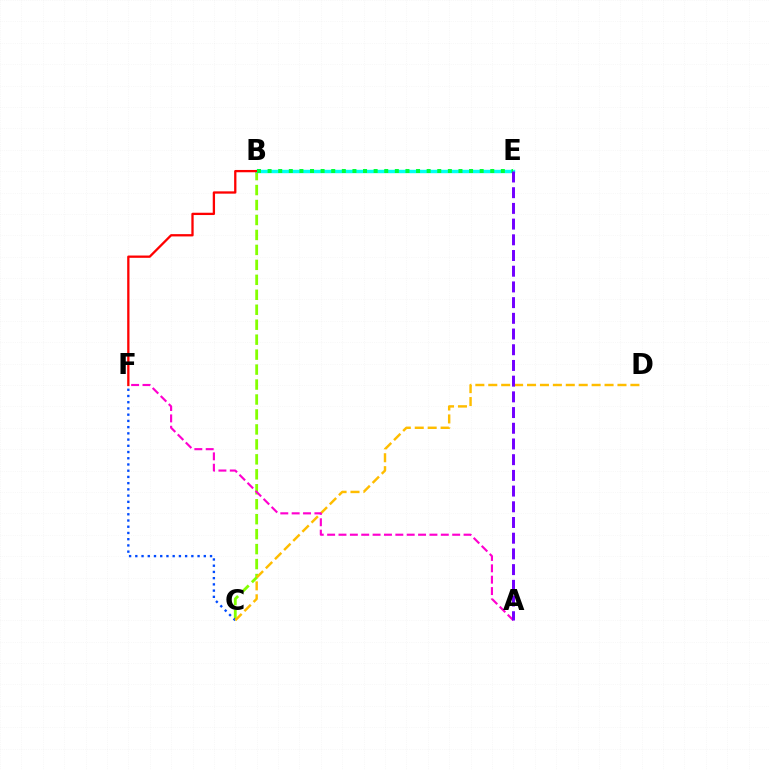{('B', 'C'): [{'color': '#84ff00', 'line_style': 'dashed', 'thickness': 2.03}], ('B', 'E'): [{'color': '#00fff6', 'line_style': 'solid', 'thickness': 2.46}, {'color': '#00ff39', 'line_style': 'dotted', 'thickness': 2.88}], ('C', 'F'): [{'color': '#004bff', 'line_style': 'dotted', 'thickness': 1.69}], ('C', 'D'): [{'color': '#ffbd00', 'line_style': 'dashed', 'thickness': 1.76}], ('B', 'F'): [{'color': '#ff0000', 'line_style': 'solid', 'thickness': 1.65}], ('A', 'F'): [{'color': '#ff00cf', 'line_style': 'dashed', 'thickness': 1.54}], ('A', 'E'): [{'color': '#7200ff', 'line_style': 'dashed', 'thickness': 2.13}]}